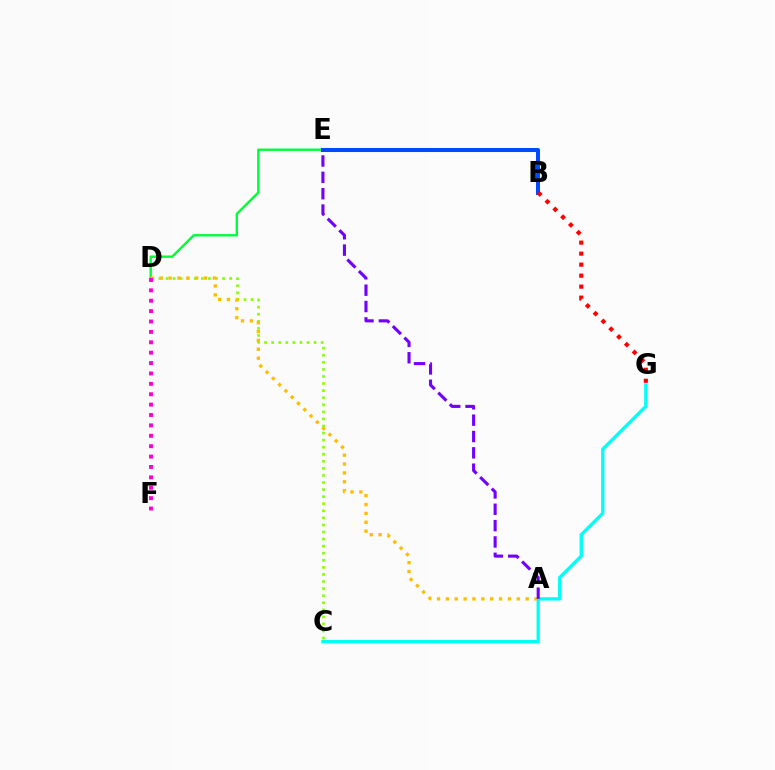{('D', 'E'): [{'color': '#00ff39', 'line_style': 'solid', 'thickness': 1.72}], ('C', 'G'): [{'color': '#00fff6', 'line_style': 'solid', 'thickness': 2.39}], ('C', 'D'): [{'color': '#84ff00', 'line_style': 'dotted', 'thickness': 1.92}], ('B', 'E'): [{'color': '#004bff', 'line_style': 'solid', 'thickness': 2.9}], ('A', 'D'): [{'color': '#ffbd00', 'line_style': 'dotted', 'thickness': 2.41}], ('B', 'G'): [{'color': '#ff0000', 'line_style': 'dotted', 'thickness': 2.99}], ('D', 'F'): [{'color': '#ff00cf', 'line_style': 'dotted', 'thickness': 2.82}], ('A', 'E'): [{'color': '#7200ff', 'line_style': 'dashed', 'thickness': 2.22}]}